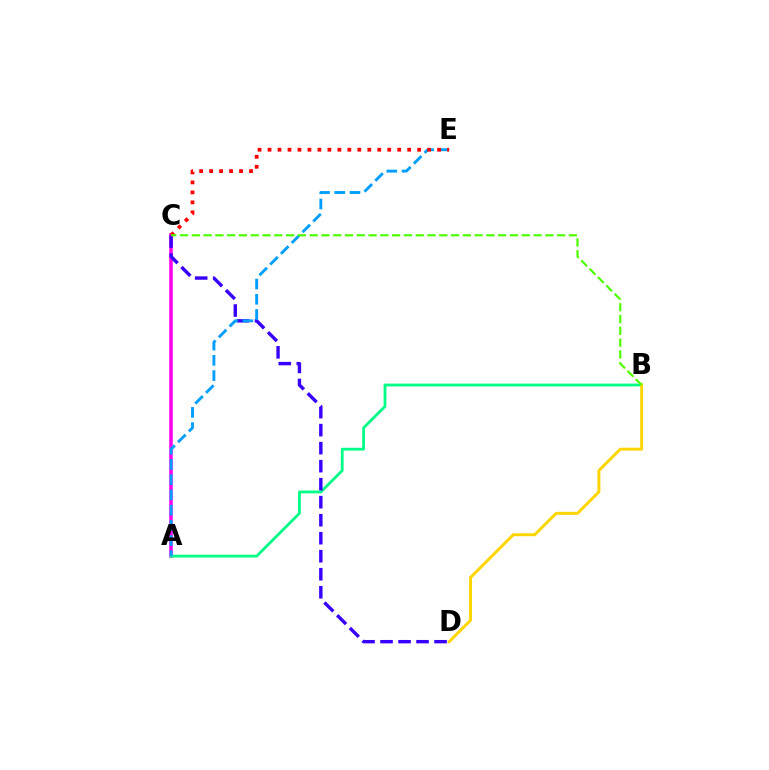{('A', 'C'): [{'color': '#ff00ed', 'line_style': 'solid', 'thickness': 2.54}], ('A', 'B'): [{'color': '#00ff86', 'line_style': 'solid', 'thickness': 2.01}], ('C', 'D'): [{'color': '#3700ff', 'line_style': 'dashed', 'thickness': 2.45}], ('A', 'E'): [{'color': '#009eff', 'line_style': 'dashed', 'thickness': 2.07}], ('B', 'D'): [{'color': '#ffd500', 'line_style': 'solid', 'thickness': 2.12}], ('C', 'E'): [{'color': '#ff0000', 'line_style': 'dotted', 'thickness': 2.71}], ('B', 'C'): [{'color': '#4fff00', 'line_style': 'dashed', 'thickness': 1.6}]}